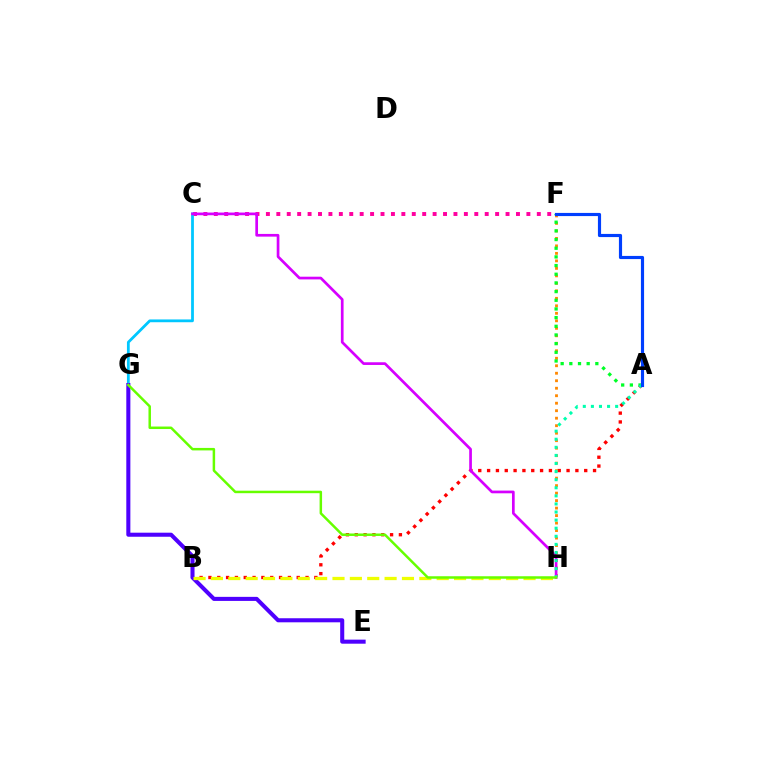{('A', 'B'): [{'color': '#ff0000', 'line_style': 'dotted', 'thickness': 2.4}], ('F', 'H'): [{'color': '#ff8800', 'line_style': 'dotted', 'thickness': 2.04}], ('C', 'F'): [{'color': '#ff00a0', 'line_style': 'dotted', 'thickness': 2.83}], ('C', 'G'): [{'color': '#00c7ff', 'line_style': 'solid', 'thickness': 2.01}], ('C', 'H'): [{'color': '#d600ff', 'line_style': 'solid', 'thickness': 1.95}], ('A', 'F'): [{'color': '#00ff27', 'line_style': 'dotted', 'thickness': 2.36}, {'color': '#003fff', 'line_style': 'solid', 'thickness': 2.27}], ('E', 'G'): [{'color': '#4f00ff', 'line_style': 'solid', 'thickness': 2.92}], ('A', 'H'): [{'color': '#00ffaf', 'line_style': 'dotted', 'thickness': 2.2}], ('B', 'H'): [{'color': '#eeff00', 'line_style': 'dashed', 'thickness': 2.36}], ('G', 'H'): [{'color': '#66ff00', 'line_style': 'solid', 'thickness': 1.79}]}